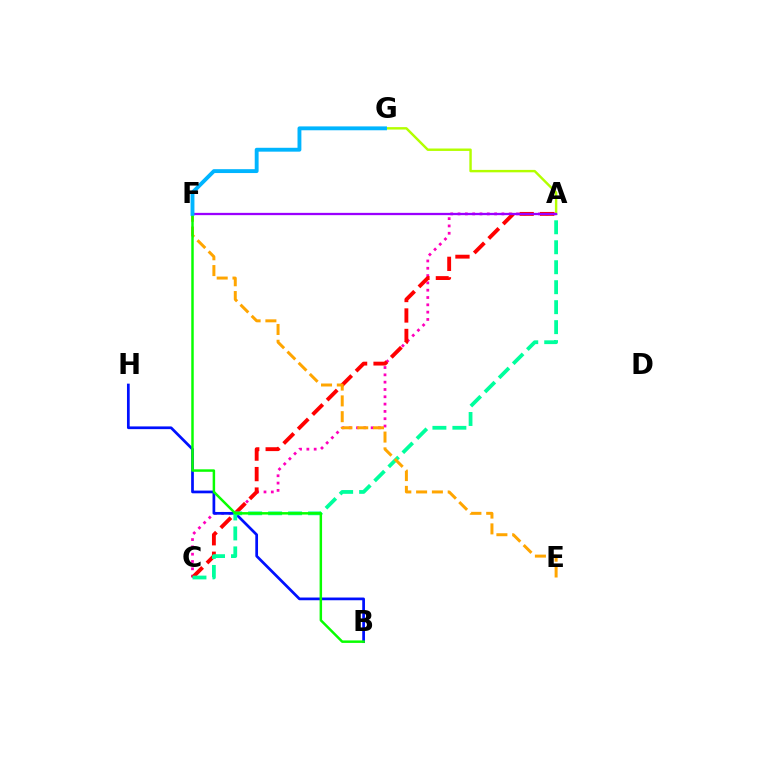{('A', 'C'): [{'color': '#ff00bd', 'line_style': 'dotted', 'thickness': 1.99}, {'color': '#ff0000', 'line_style': 'dashed', 'thickness': 2.78}, {'color': '#00ff9d', 'line_style': 'dashed', 'thickness': 2.71}], ('A', 'G'): [{'color': '#b3ff00', 'line_style': 'solid', 'thickness': 1.75}], ('B', 'H'): [{'color': '#0010ff', 'line_style': 'solid', 'thickness': 1.96}], ('A', 'F'): [{'color': '#9b00ff', 'line_style': 'solid', 'thickness': 1.64}], ('E', 'F'): [{'color': '#ffa500', 'line_style': 'dashed', 'thickness': 2.15}], ('B', 'F'): [{'color': '#08ff00', 'line_style': 'solid', 'thickness': 1.79}], ('F', 'G'): [{'color': '#00b5ff', 'line_style': 'solid', 'thickness': 2.79}]}